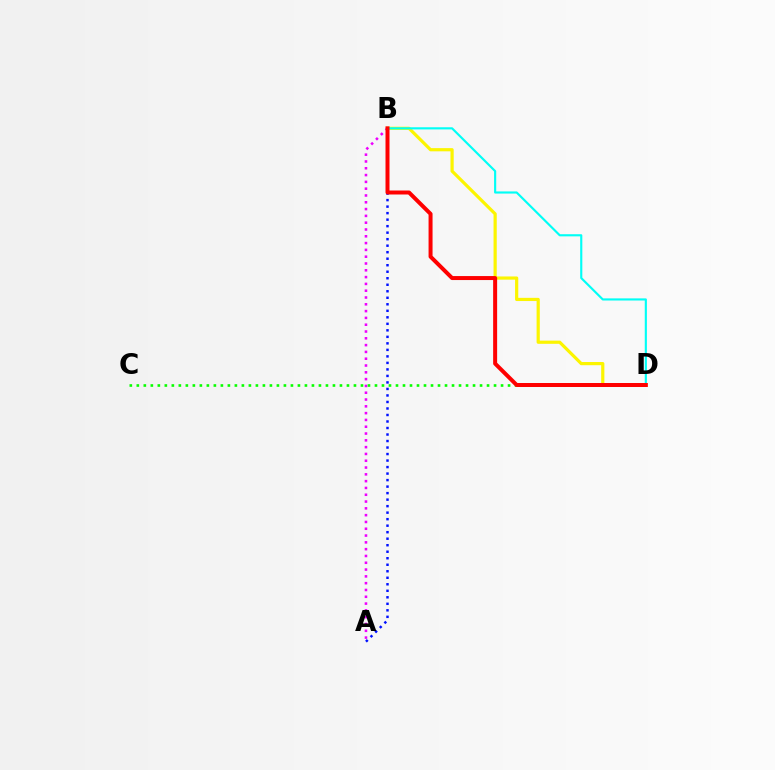{('A', 'B'): [{'color': '#ee00ff', 'line_style': 'dotted', 'thickness': 1.85}, {'color': '#0010ff', 'line_style': 'dotted', 'thickness': 1.77}], ('C', 'D'): [{'color': '#08ff00', 'line_style': 'dotted', 'thickness': 1.9}], ('B', 'D'): [{'color': '#fcf500', 'line_style': 'solid', 'thickness': 2.3}, {'color': '#00fff6', 'line_style': 'solid', 'thickness': 1.54}, {'color': '#ff0000', 'line_style': 'solid', 'thickness': 2.87}]}